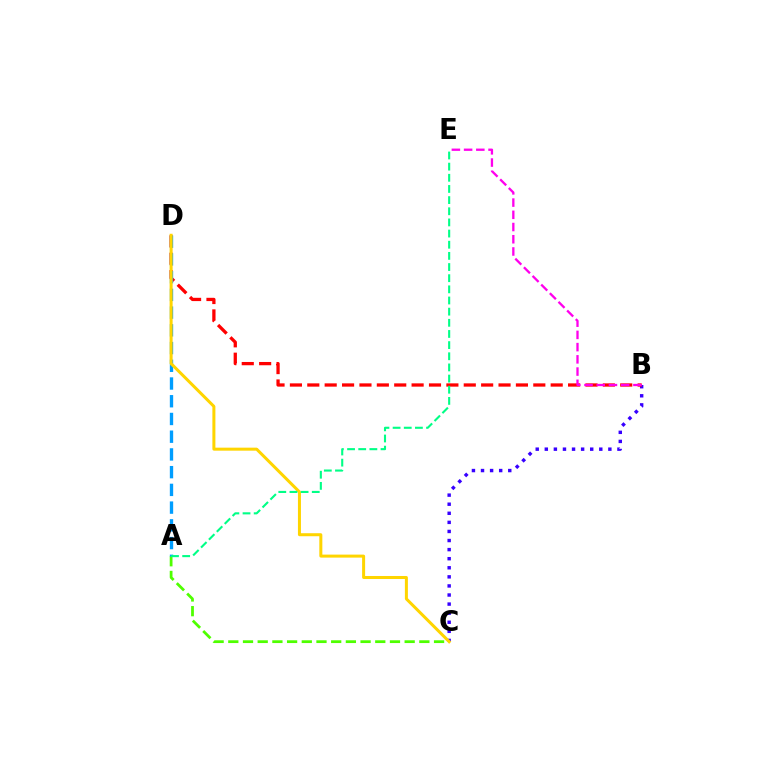{('B', 'C'): [{'color': '#3700ff', 'line_style': 'dotted', 'thickness': 2.47}], ('A', 'C'): [{'color': '#4fff00', 'line_style': 'dashed', 'thickness': 2.0}], ('B', 'D'): [{'color': '#ff0000', 'line_style': 'dashed', 'thickness': 2.36}], ('A', 'D'): [{'color': '#009eff', 'line_style': 'dashed', 'thickness': 2.41}], ('C', 'D'): [{'color': '#ffd500', 'line_style': 'solid', 'thickness': 2.17}], ('A', 'E'): [{'color': '#00ff86', 'line_style': 'dashed', 'thickness': 1.52}], ('B', 'E'): [{'color': '#ff00ed', 'line_style': 'dashed', 'thickness': 1.66}]}